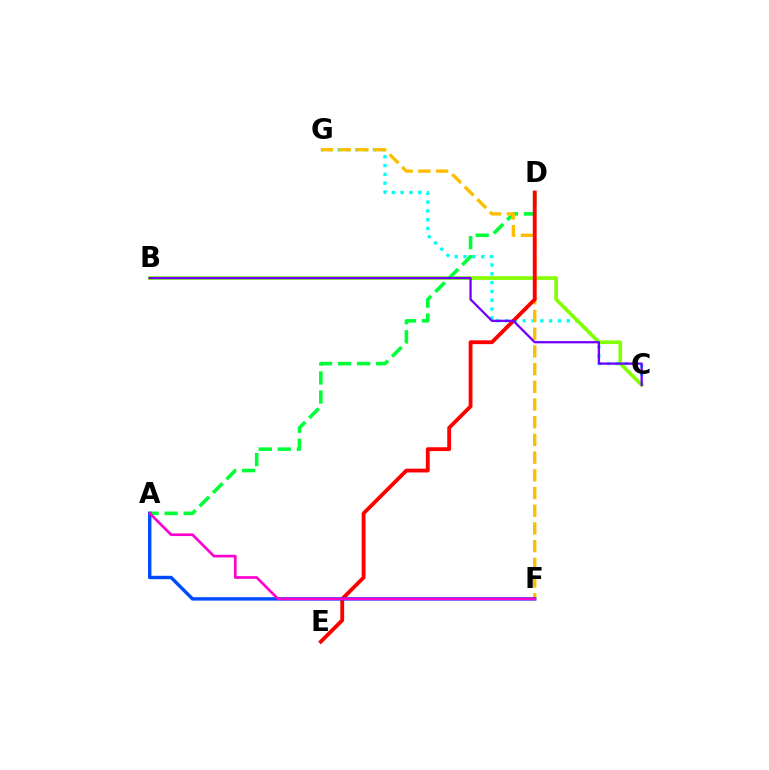{('C', 'G'): [{'color': '#00fff6', 'line_style': 'dotted', 'thickness': 2.39}], ('B', 'C'): [{'color': '#84ff00', 'line_style': 'solid', 'thickness': 2.64}, {'color': '#7200ff', 'line_style': 'solid', 'thickness': 1.64}], ('A', 'D'): [{'color': '#00ff39', 'line_style': 'dashed', 'thickness': 2.59}], ('F', 'G'): [{'color': '#ffbd00', 'line_style': 'dashed', 'thickness': 2.41}], ('D', 'E'): [{'color': '#ff0000', 'line_style': 'solid', 'thickness': 2.76}], ('A', 'F'): [{'color': '#004bff', 'line_style': 'solid', 'thickness': 2.46}, {'color': '#ff00cf', 'line_style': 'solid', 'thickness': 1.93}]}